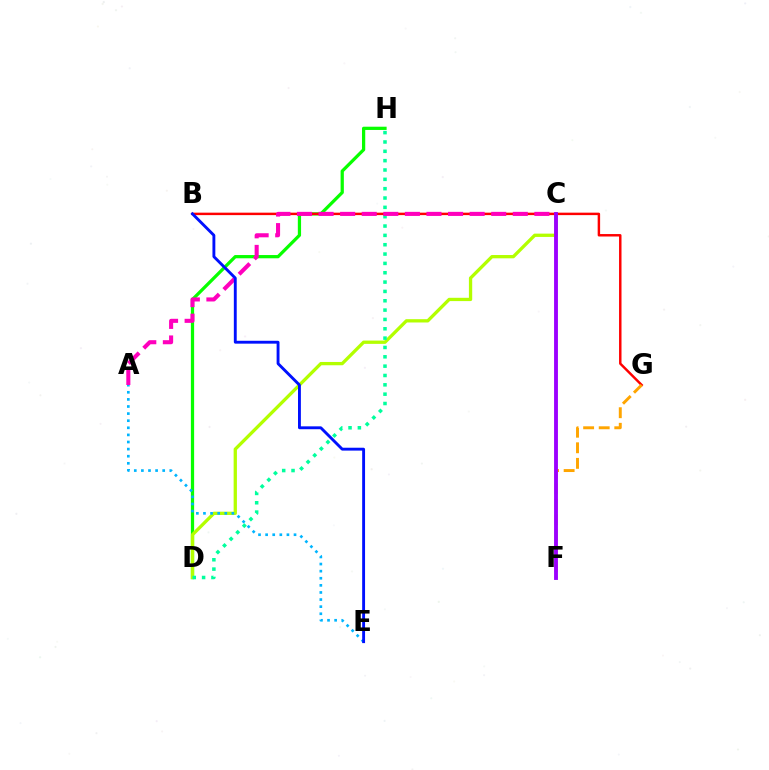{('D', 'H'): [{'color': '#08ff00', 'line_style': 'solid', 'thickness': 2.34}, {'color': '#00ff9d', 'line_style': 'dotted', 'thickness': 2.54}], ('C', 'D'): [{'color': '#b3ff00', 'line_style': 'solid', 'thickness': 2.37}], ('B', 'G'): [{'color': '#ff0000', 'line_style': 'solid', 'thickness': 1.77}], ('F', 'G'): [{'color': '#ffa500', 'line_style': 'dashed', 'thickness': 2.12}], ('A', 'C'): [{'color': '#ff00bd', 'line_style': 'dashed', 'thickness': 2.93}], ('A', 'E'): [{'color': '#00b5ff', 'line_style': 'dotted', 'thickness': 1.93}], ('B', 'E'): [{'color': '#0010ff', 'line_style': 'solid', 'thickness': 2.07}], ('C', 'F'): [{'color': '#9b00ff', 'line_style': 'solid', 'thickness': 2.78}]}